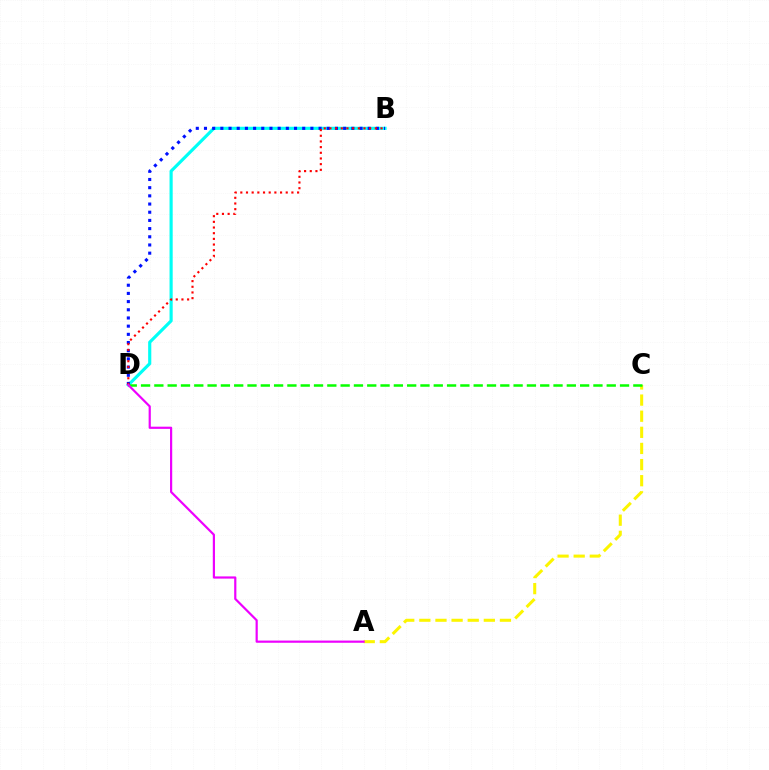{('B', 'D'): [{'color': '#00fff6', 'line_style': 'solid', 'thickness': 2.27}, {'color': '#0010ff', 'line_style': 'dotted', 'thickness': 2.22}, {'color': '#ff0000', 'line_style': 'dotted', 'thickness': 1.54}], ('A', 'C'): [{'color': '#fcf500', 'line_style': 'dashed', 'thickness': 2.19}], ('C', 'D'): [{'color': '#08ff00', 'line_style': 'dashed', 'thickness': 1.81}], ('A', 'D'): [{'color': '#ee00ff', 'line_style': 'solid', 'thickness': 1.58}]}